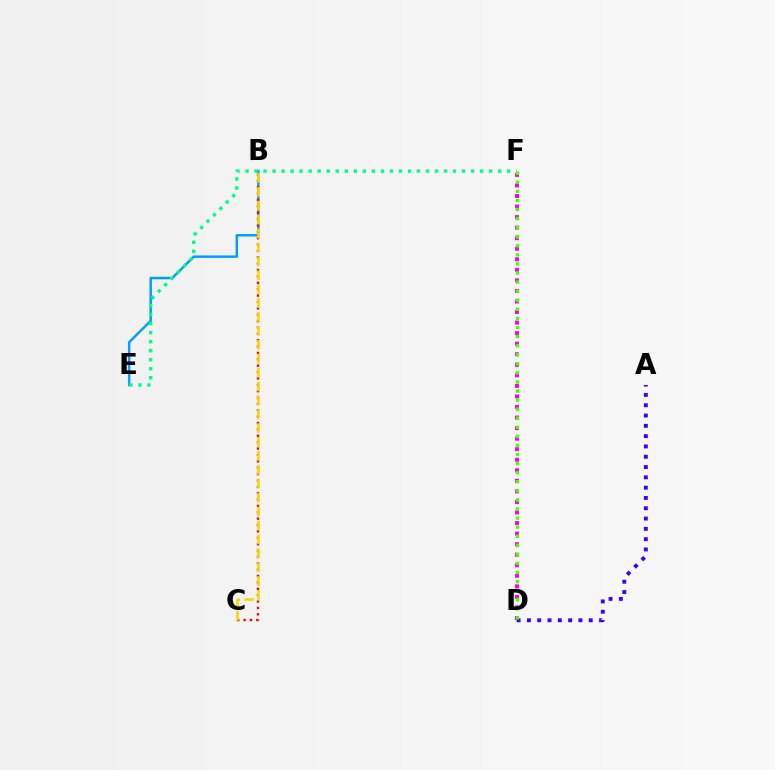{('B', 'E'): [{'color': '#009eff', 'line_style': 'solid', 'thickness': 1.78}], ('B', 'C'): [{'color': '#ff0000', 'line_style': 'dotted', 'thickness': 1.73}, {'color': '#ffd500', 'line_style': 'dashed', 'thickness': 1.89}], ('D', 'F'): [{'color': '#ff00ed', 'line_style': 'dotted', 'thickness': 2.87}, {'color': '#4fff00', 'line_style': 'dotted', 'thickness': 2.47}], ('E', 'F'): [{'color': '#00ff86', 'line_style': 'dotted', 'thickness': 2.45}], ('A', 'D'): [{'color': '#3700ff', 'line_style': 'dotted', 'thickness': 2.8}]}